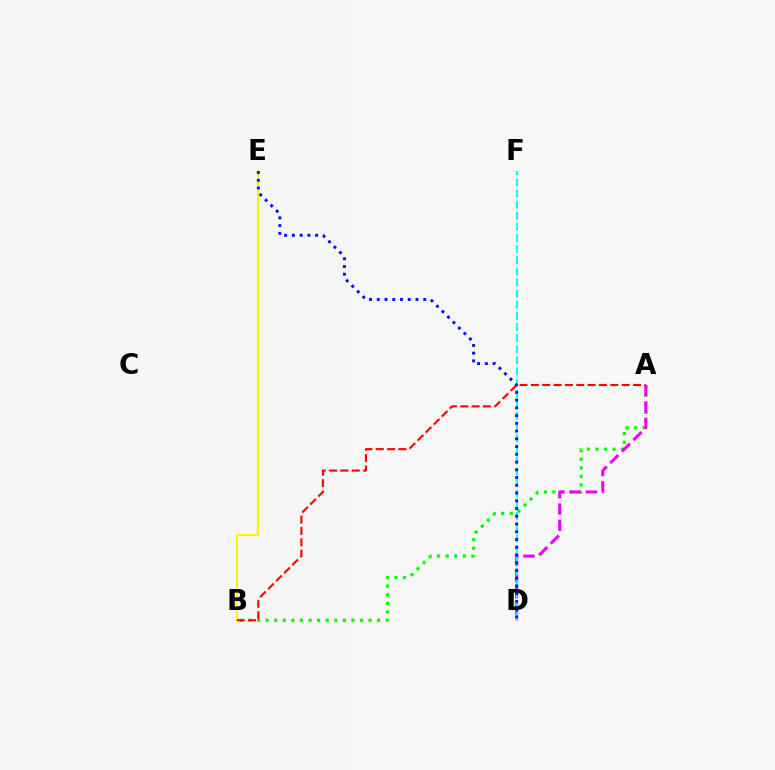{('B', 'E'): [{'color': '#fcf500', 'line_style': 'solid', 'thickness': 1.53}], ('A', 'B'): [{'color': '#08ff00', 'line_style': 'dotted', 'thickness': 2.33}, {'color': '#ff0000', 'line_style': 'dashed', 'thickness': 1.54}], ('A', 'D'): [{'color': '#ee00ff', 'line_style': 'dashed', 'thickness': 2.21}], ('D', 'F'): [{'color': '#00fff6', 'line_style': 'dashed', 'thickness': 1.51}], ('D', 'E'): [{'color': '#0010ff', 'line_style': 'dotted', 'thickness': 2.1}]}